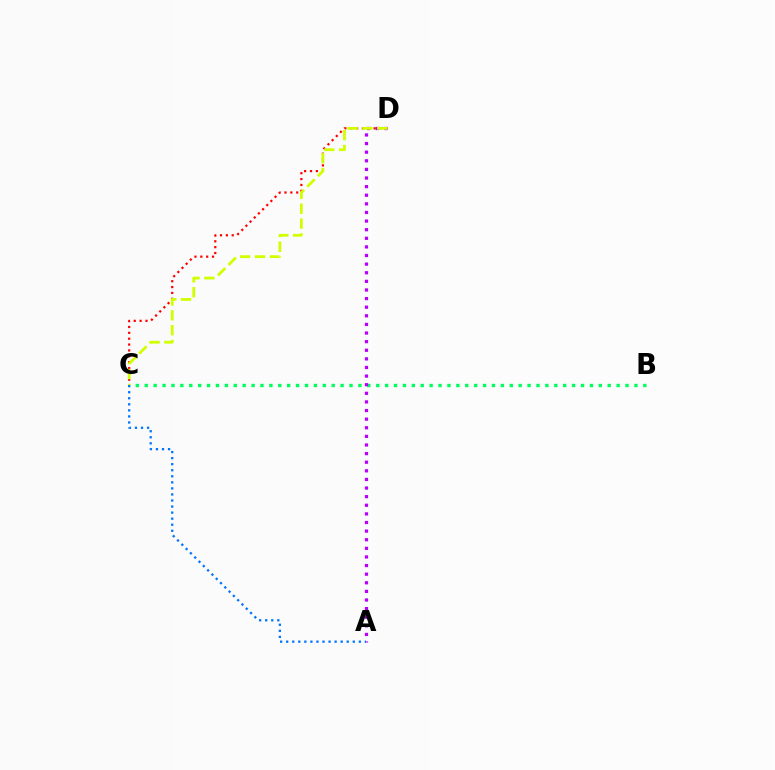{('C', 'D'): [{'color': '#ff0000', 'line_style': 'dotted', 'thickness': 1.59}, {'color': '#d1ff00', 'line_style': 'dashed', 'thickness': 2.02}], ('B', 'C'): [{'color': '#00ff5c', 'line_style': 'dotted', 'thickness': 2.42}], ('A', 'D'): [{'color': '#b900ff', 'line_style': 'dotted', 'thickness': 2.34}], ('A', 'C'): [{'color': '#0074ff', 'line_style': 'dotted', 'thickness': 1.64}]}